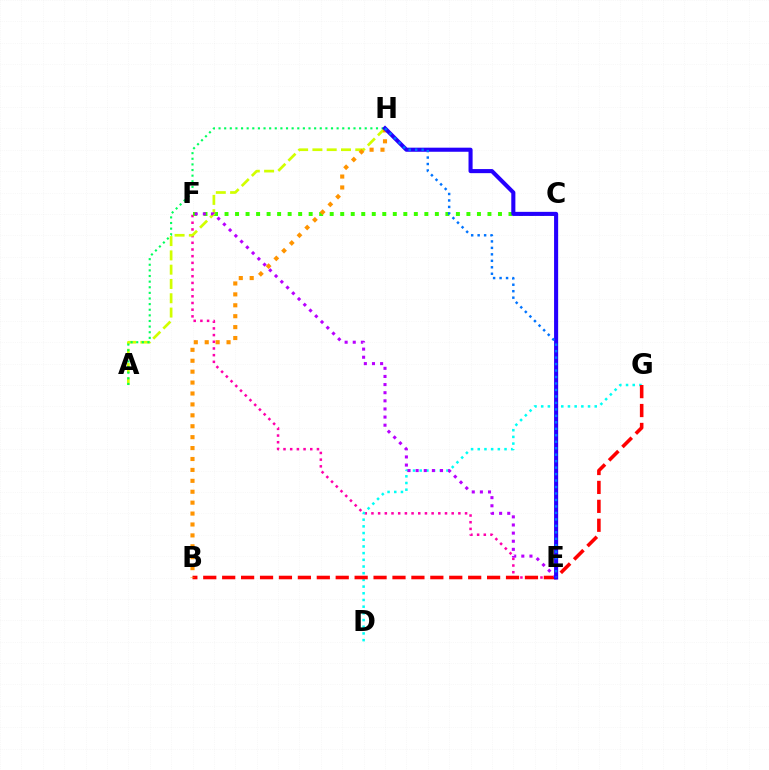{('E', 'F'): [{'color': '#ff00ac', 'line_style': 'dotted', 'thickness': 1.82}, {'color': '#b900ff', 'line_style': 'dotted', 'thickness': 2.21}], ('D', 'G'): [{'color': '#00fff6', 'line_style': 'dotted', 'thickness': 1.82}], ('C', 'F'): [{'color': '#3dff00', 'line_style': 'dotted', 'thickness': 2.86}], ('B', 'G'): [{'color': '#ff0000', 'line_style': 'dashed', 'thickness': 2.57}], ('A', 'H'): [{'color': '#d1ff00', 'line_style': 'dashed', 'thickness': 1.94}, {'color': '#00ff5c', 'line_style': 'dotted', 'thickness': 1.53}], ('B', 'H'): [{'color': '#ff9400', 'line_style': 'dotted', 'thickness': 2.97}], ('E', 'H'): [{'color': '#2500ff', 'line_style': 'solid', 'thickness': 2.94}, {'color': '#0074ff', 'line_style': 'dotted', 'thickness': 1.76}]}